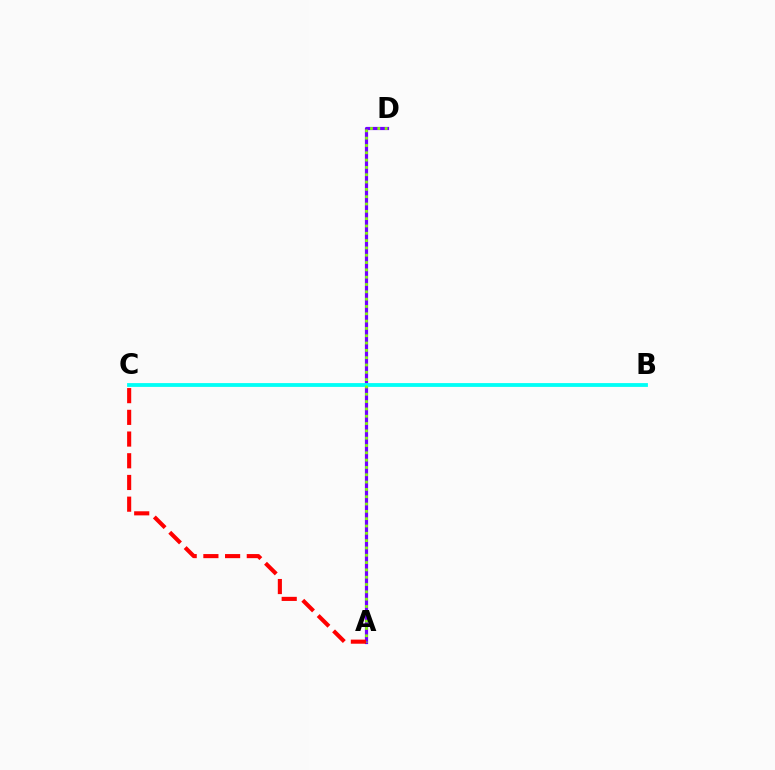{('A', 'D'): [{'color': '#7200ff', 'line_style': 'solid', 'thickness': 2.3}, {'color': '#84ff00', 'line_style': 'dotted', 'thickness': 1.99}], ('B', 'C'): [{'color': '#00fff6', 'line_style': 'solid', 'thickness': 2.74}], ('A', 'C'): [{'color': '#ff0000', 'line_style': 'dashed', 'thickness': 2.95}]}